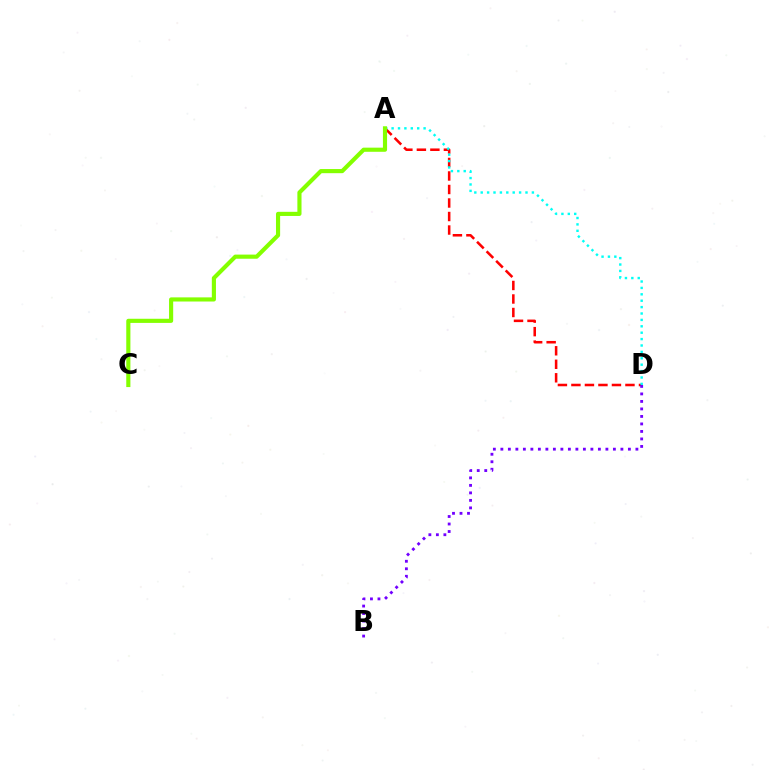{('A', 'D'): [{'color': '#ff0000', 'line_style': 'dashed', 'thickness': 1.84}, {'color': '#00fff6', 'line_style': 'dotted', 'thickness': 1.74}], ('B', 'D'): [{'color': '#7200ff', 'line_style': 'dotted', 'thickness': 2.04}], ('A', 'C'): [{'color': '#84ff00', 'line_style': 'solid', 'thickness': 2.98}]}